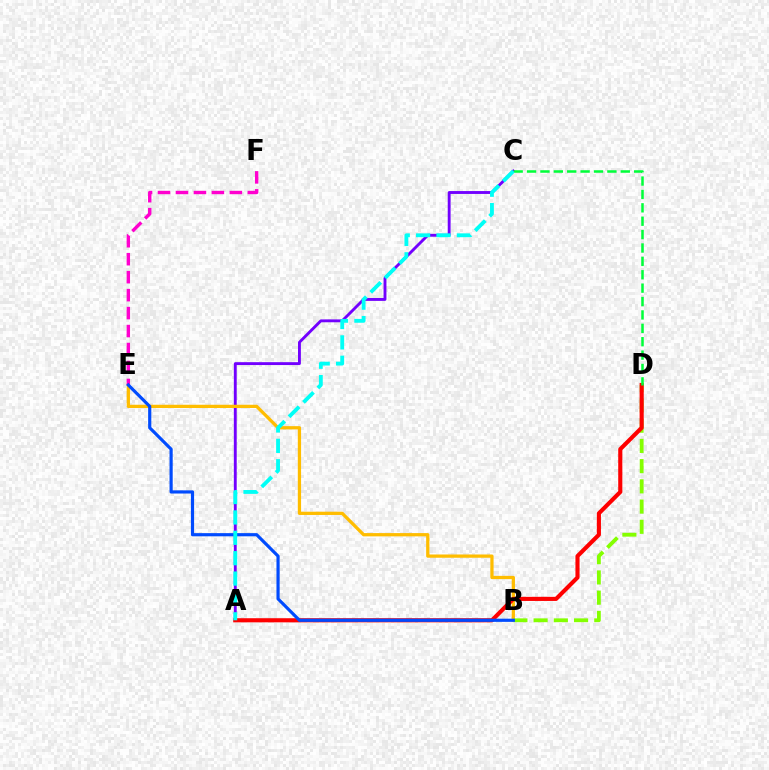{('A', 'C'): [{'color': '#7200ff', 'line_style': 'solid', 'thickness': 2.07}, {'color': '#00fff6', 'line_style': 'dashed', 'thickness': 2.77}], ('B', 'E'): [{'color': '#ffbd00', 'line_style': 'solid', 'thickness': 2.35}, {'color': '#004bff', 'line_style': 'solid', 'thickness': 2.29}], ('E', 'F'): [{'color': '#ff00cf', 'line_style': 'dashed', 'thickness': 2.44}], ('B', 'D'): [{'color': '#84ff00', 'line_style': 'dashed', 'thickness': 2.75}], ('A', 'D'): [{'color': '#ff0000', 'line_style': 'solid', 'thickness': 2.97}], ('C', 'D'): [{'color': '#00ff39', 'line_style': 'dashed', 'thickness': 1.82}]}